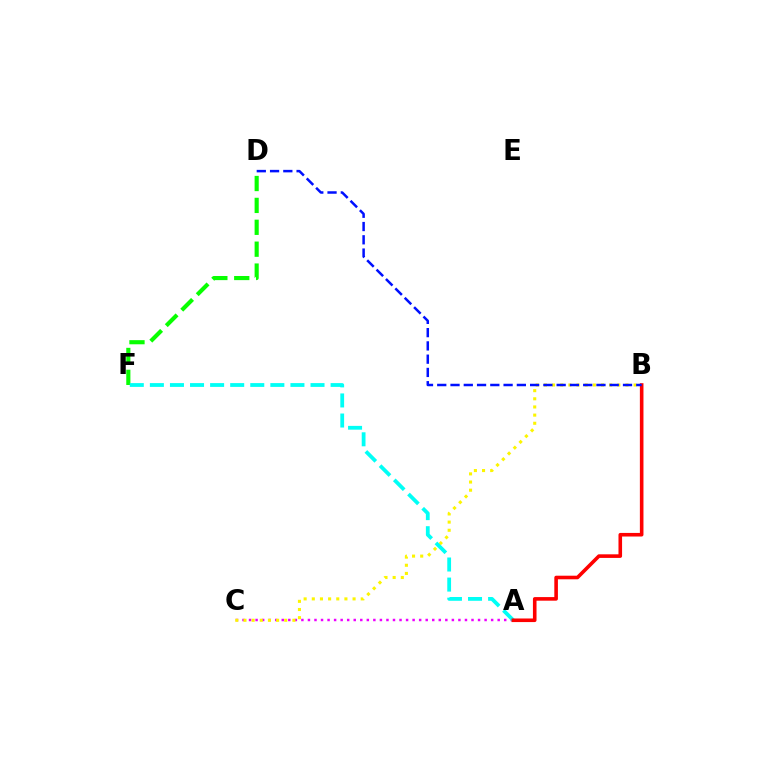{('A', 'C'): [{'color': '#ee00ff', 'line_style': 'dotted', 'thickness': 1.78}], ('D', 'F'): [{'color': '#08ff00', 'line_style': 'dashed', 'thickness': 2.97}], ('B', 'C'): [{'color': '#fcf500', 'line_style': 'dotted', 'thickness': 2.22}], ('A', 'F'): [{'color': '#00fff6', 'line_style': 'dashed', 'thickness': 2.73}], ('A', 'B'): [{'color': '#ff0000', 'line_style': 'solid', 'thickness': 2.59}], ('B', 'D'): [{'color': '#0010ff', 'line_style': 'dashed', 'thickness': 1.8}]}